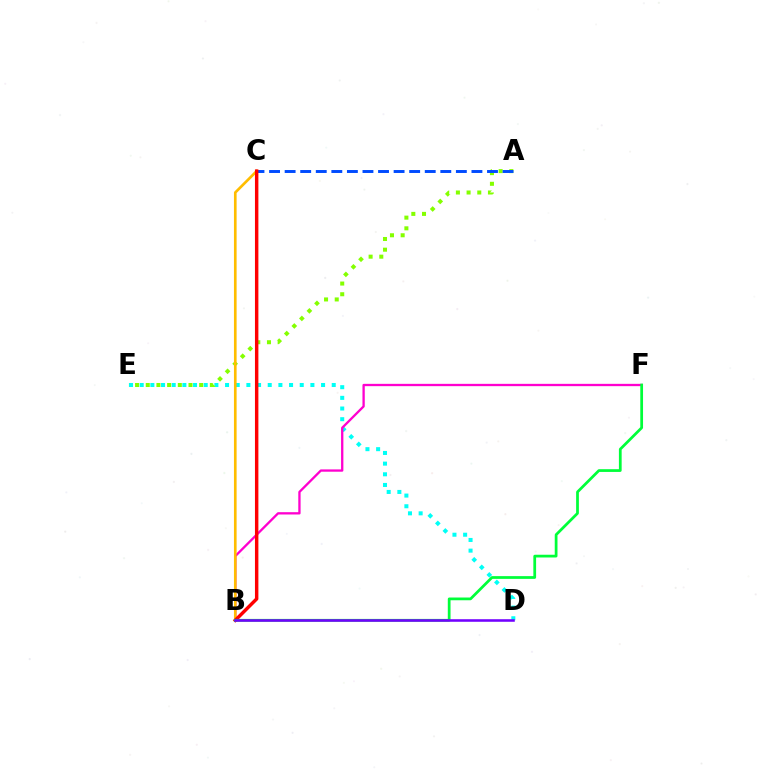{('D', 'E'): [{'color': '#00fff6', 'line_style': 'dotted', 'thickness': 2.9}], ('A', 'E'): [{'color': '#84ff00', 'line_style': 'dotted', 'thickness': 2.9}], ('B', 'F'): [{'color': '#ff00cf', 'line_style': 'solid', 'thickness': 1.66}, {'color': '#00ff39', 'line_style': 'solid', 'thickness': 1.98}], ('B', 'C'): [{'color': '#ffbd00', 'line_style': 'solid', 'thickness': 1.91}, {'color': '#ff0000', 'line_style': 'solid', 'thickness': 2.48}], ('A', 'C'): [{'color': '#004bff', 'line_style': 'dashed', 'thickness': 2.11}], ('B', 'D'): [{'color': '#7200ff', 'line_style': 'solid', 'thickness': 1.85}]}